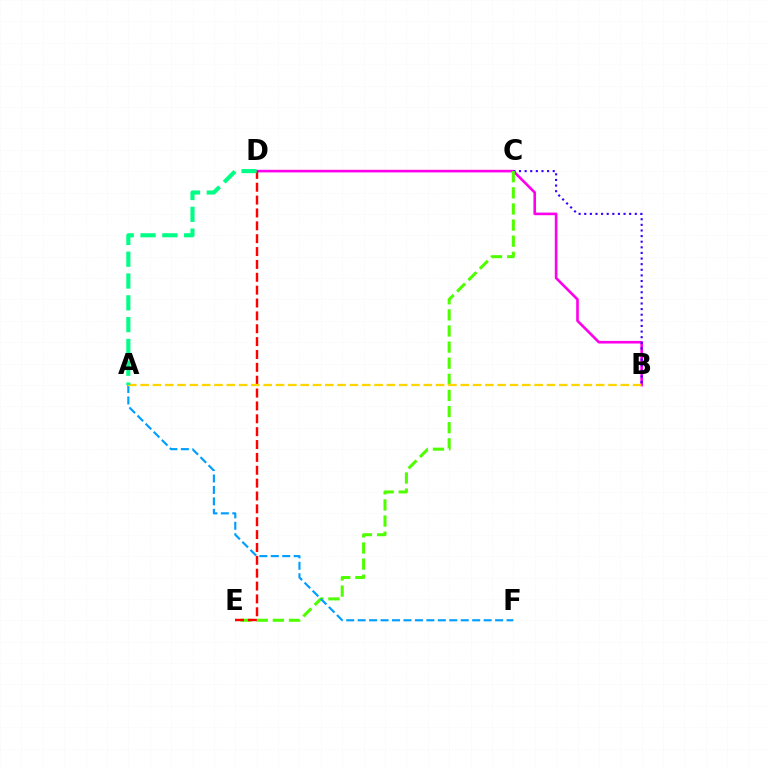{('B', 'D'): [{'color': '#ff00ed', 'line_style': 'solid', 'thickness': 1.89}], ('B', 'C'): [{'color': '#3700ff', 'line_style': 'dotted', 'thickness': 1.53}], ('C', 'E'): [{'color': '#4fff00', 'line_style': 'dashed', 'thickness': 2.19}], ('D', 'E'): [{'color': '#ff0000', 'line_style': 'dashed', 'thickness': 1.75}], ('A', 'F'): [{'color': '#009eff', 'line_style': 'dashed', 'thickness': 1.56}], ('A', 'B'): [{'color': '#ffd500', 'line_style': 'dashed', 'thickness': 1.67}], ('A', 'D'): [{'color': '#00ff86', 'line_style': 'dashed', 'thickness': 2.96}]}